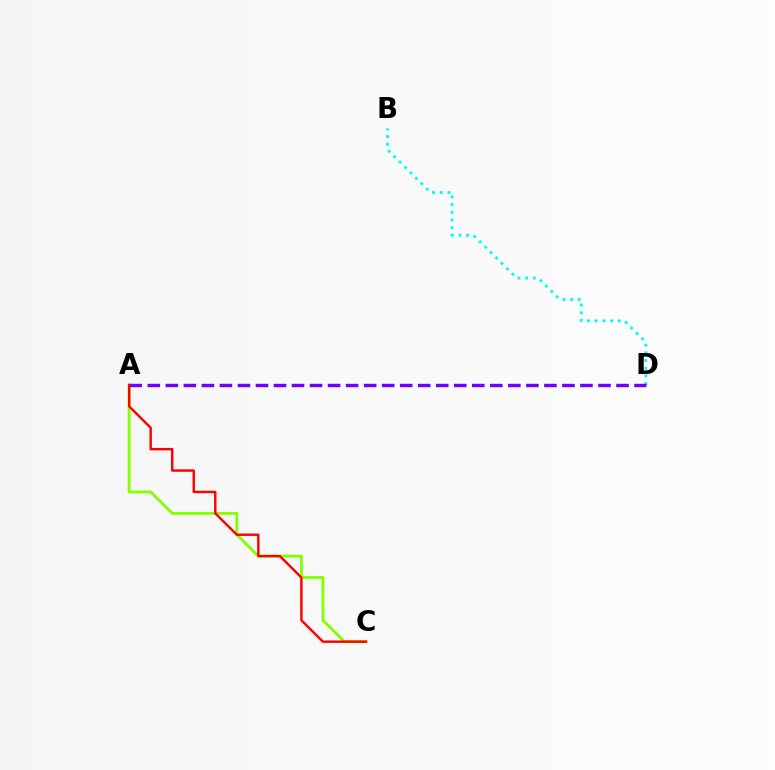{('B', 'D'): [{'color': '#00fff6', 'line_style': 'dotted', 'thickness': 2.09}], ('A', 'C'): [{'color': '#84ff00', 'line_style': 'solid', 'thickness': 2.06}, {'color': '#ff0000', 'line_style': 'solid', 'thickness': 1.75}], ('A', 'D'): [{'color': '#7200ff', 'line_style': 'dashed', 'thickness': 2.45}]}